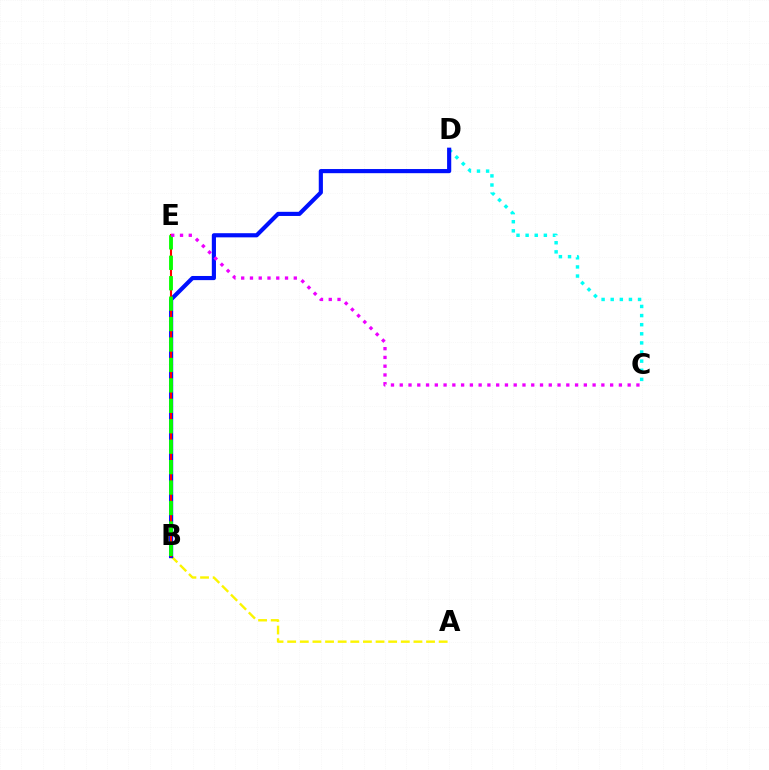{('C', 'D'): [{'color': '#00fff6', 'line_style': 'dotted', 'thickness': 2.48}], ('A', 'B'): [{'color': '#fcf500', 'line_style': 'dashed', 'thickness': 1.72}], ('B', 'D'): [{'color': '#0010ff', 'line_style': 'solid', 'thickness': 2.99}], ('B', 'E'): [{'color': '#ff0000', 'line_style': 'solid', 'thickness': 1.51}, {'color': '#08ff00', 'line_style': 'dashed', 'thickness': 2.78}], ('C', 'E'): [{'color': '#ee00ff', 'line_style': 'dotted', 'thickness': 2.38}]}